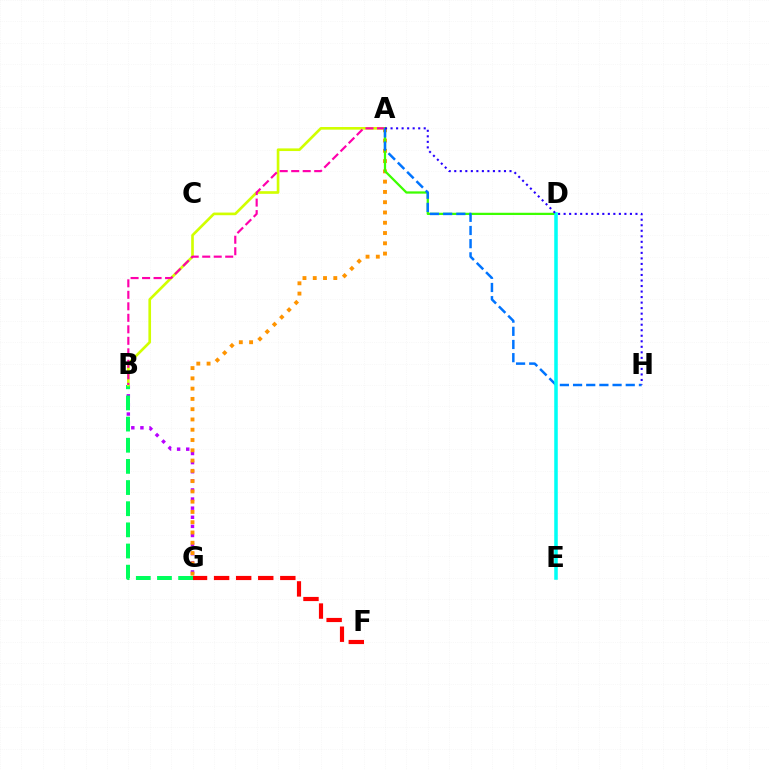{('B', 'G'): [{'color': '#b900ff', 'line_style': 'dotted', 'thickness': 2.47}, {'color': '#00ff5c', 'line_style': 'dashed', 'thickness': 2.87}], ('A', 'G'): [{'color': '#ff9400', 'line_style': 'dotted', 'thickness': 2.79}], ('A', 'B'): [{'color': '#d1ff00', 'line_style': 'solid', 'thickness': 1.91}, {'color': '#ff00ac', 'line_style': 'dashed', 'thickness': 1.56}], ('A', 'D'): [{'color': '#3dff00', 'line_style': 'solid', 'thickness': 1.62}], ('A', 'H'): [{'color': '#0074ff', 'line_style': 'dashed', 'thickness': 1.79}, {'color': '#2500ff', 'line_style': 'dotted', 'thickness': 1.5}], ('D', 'E'): [{'color': '#00fff6', 'line_style': 'solid', 'thickness': 2.55}], ('F', 'G'): [{'color': '#ff0000', 'line_style': 'dashed', 'thickness': 3.0}]}